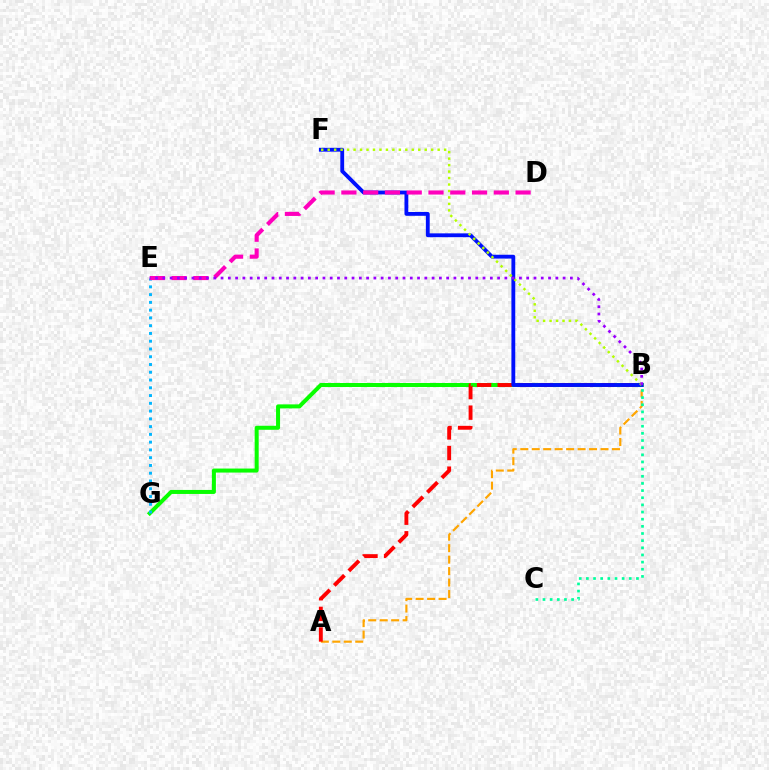{('B', 'G'): [{'color': '#08ff00', 'line_style': 'solid', 'thickness': 2.89}], ('A', 'B'): [{'color': '#ffa500', 'line_style': 'dashed', 'thickness': 1.56}, {'color': '#ff0000', 'line_style': 'dashed', 'thickness': 2.8}], ('E', 'G'): [{'color': '#00b5ff', 'line_style': 'dotted', 'thickness': 2.11}], ('B', 'F'): [{'color': '#0010ff', 'line_style': 'solid', 'thickness': 2.76}, {'color': '#b3ff00', 'line_style': 'dotted', 'thickness': 1.76}], ('D', 'E'): [{'color': '#ff00bd', 'line_style': 'dashed', 'thickness': 2.96}], ('B', 'E'): [{'color': '#9b00ff', 'line_style': 'dotted', 'thickness': 1.98}], ('B', 'C'): [{'color': '#00ff9d', 'line_style': 'dotted', 'thickness': 1.94}]}